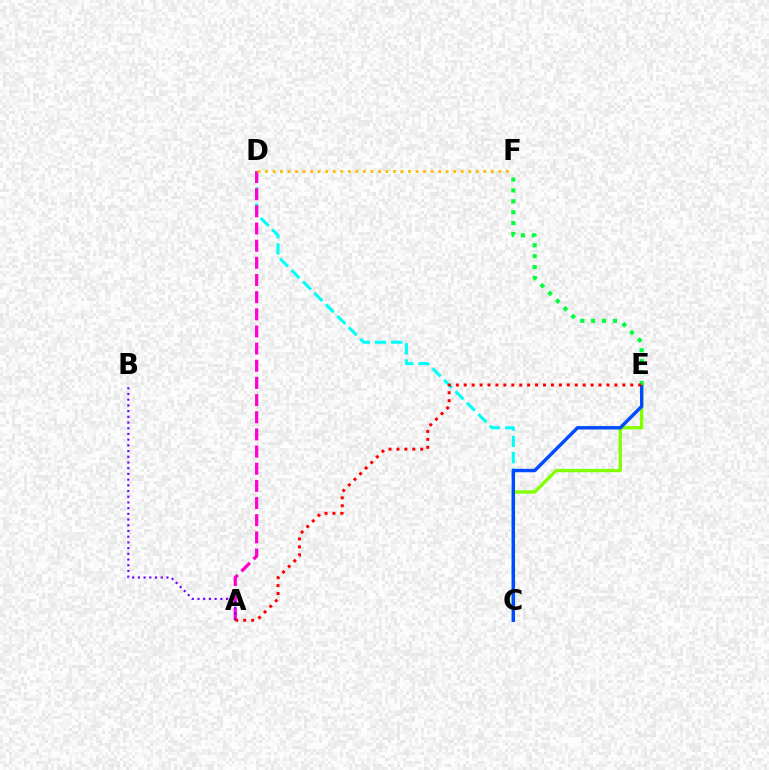{('C', 'E'): [{'color': '#84ff00', 'line_style': 'solid', 'thickness': 2.4}, {'color': '#004bff', 'line_style': 'solid', 'thickness': 2.45}], ('C', 'D'): [{'color': '#00fff6', 'line_style': 'dashed', 'thickness': 2.2}], ('A', 'D'): [{'color': '#ff00cf', 'line_style': 'dashed', 'thickness': 2.33}], ('A', 'B'): [{'color': '#7200ff', 'line_style': 'dotted', 'thickness': 1.55}], ('E', 'F'): [{'color': '#00ff39', 'line_style': 'dotted', 'thickness': 2.96}], ('D', 'F'): [{'color': '#ffbd00', 'line_style': 'dotted', 'thickness': 2.05}], ('A', 'E'): [{'color': '#ff0000', 'line_style': 'dotted', 'thickness': 2.15}]}